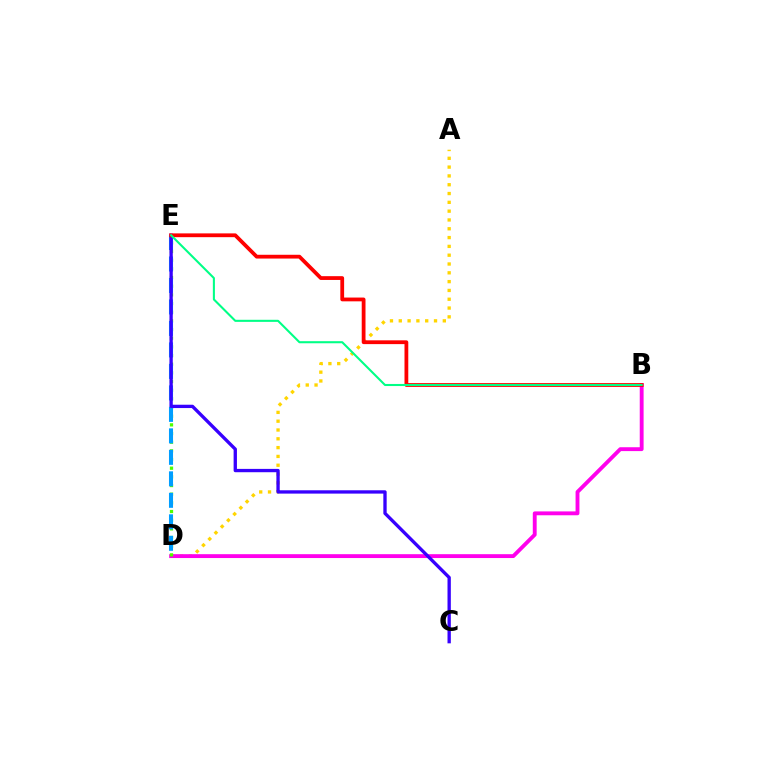{('A', 'D'): [{'color': '#ffd500', 'line_style': 'dotted', 'thickness': 2.39}], ('B', 'D'): [{'color': '#ff00ed', 'line_style': 'solid', 'thickness': 2.78}], ('D', 'E'): [{'color': '#4fff00', 'line_style': 'dotted', 'thickness': 2.35}, {'color': '#009eff', 'line_style': 'dashed', 'thickness': 2.92}], ('C', 'E'): [{'color': '#3700ff', 'line_style': 'solid', 'thickness': 2.4}], ('B', 'E'): [{'color': '#ff0000', 'line_style': 'solid', 'thickness': 2.73}, {'color': '#00ff86', 'line_style': 'solid', 'thickness': 1.5}]}